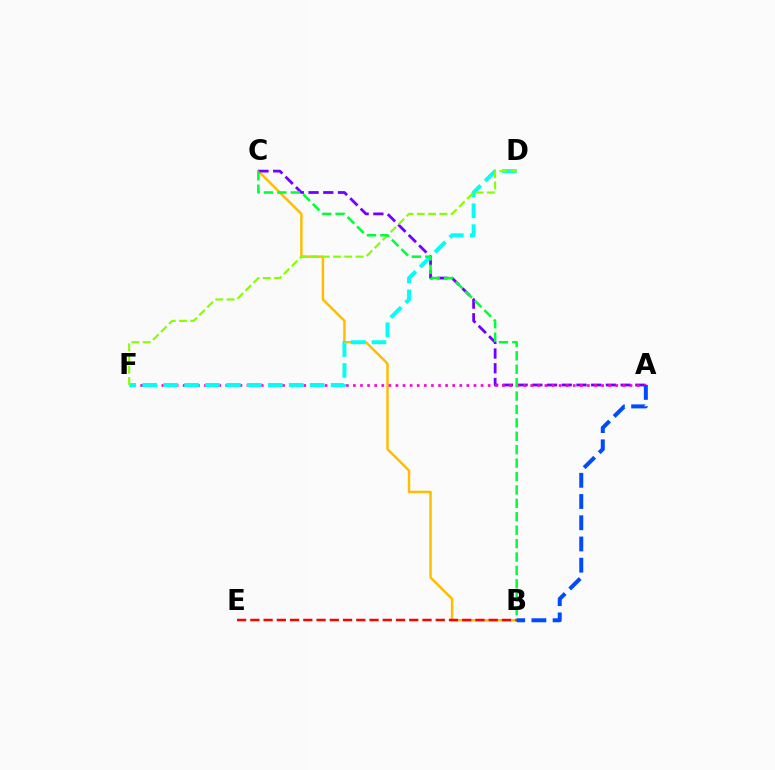{('B', 'C'): [{'color': '#ffbd00', 'line_style': 'solid', 'thickness': 1.76}, {'color': '#00ff39', 'line_style': 'dashed', 'thickness': 1.82}], ('A', 'C'): [{'color': '#7200ff', 'line_style': 'dashed', 'thickness': 2.0}], ('B', 'E'): [{'color': '#ff0000', 'line_style': 'dashed', 'thickness': 1.8}], ('A', 'F'): [{'color': '#ff00cf', 'line_style': 'dotted', 'thickness': 1.93}], ('D', 'F'): [{'color': '#00fff6', 'line_style': 'dashed', 'thickness': 2.84}, {'color': '#84ff00', 'line_style': 'dashed', 'thickness': 1.53}], ('A', 'B'): [{'color': '#004bff', 'line_style': 'dashed', 'thickness': 2.88}]}